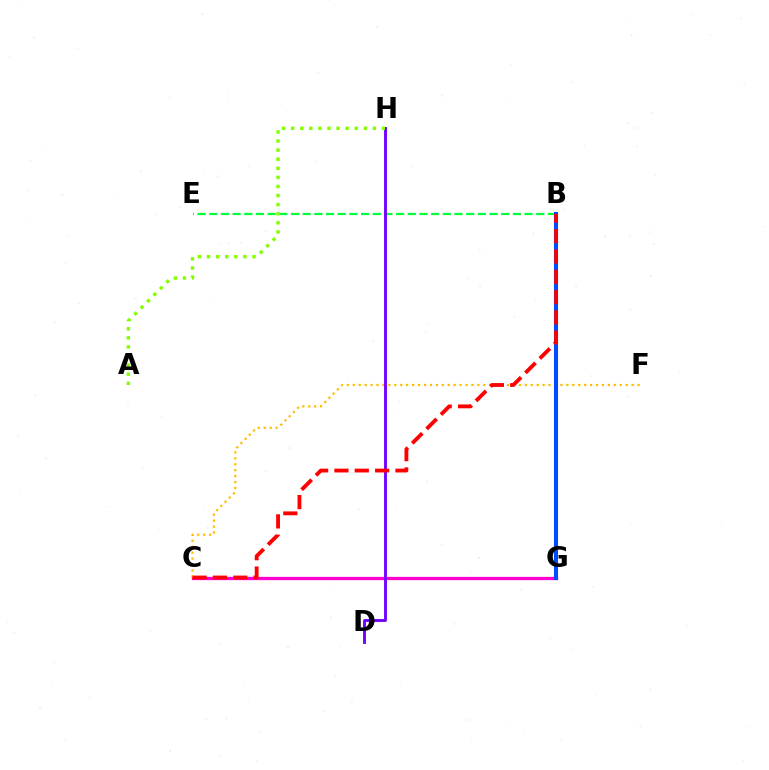{('B', 'G'): [{'color': '#00fff6', 'line_style': 'dashed', 'thickness': 2.08}, {'color': '#004bff', 'line_style': 'solid', 'thickness': 2.92}], ('C', 'G'): [{'color': '#ff00cf', 'line_style': 'solid', 'thickness': 2.35}], ('C', 'F'): [{'color': '#ffbd00', 'line_style': 'dotted', 'thickness': 1.61}], ('B', 'E'): [{'color': '#00ff39', 'line_style': 'dashed', 'thickness': 1.59}], ('D', 'H'): [{'color': '#7200ff', 'line_style': 'solid', 'thickness': 2.07}], ('A', 'H'): [{'color': '#84ff00', 'line_style': 'dotted', 'thickness': 2.47}], ('B', 'C'): [{'color': '#ff0000', 'line_style': 'dashed', 'thickness': 2.76}]}